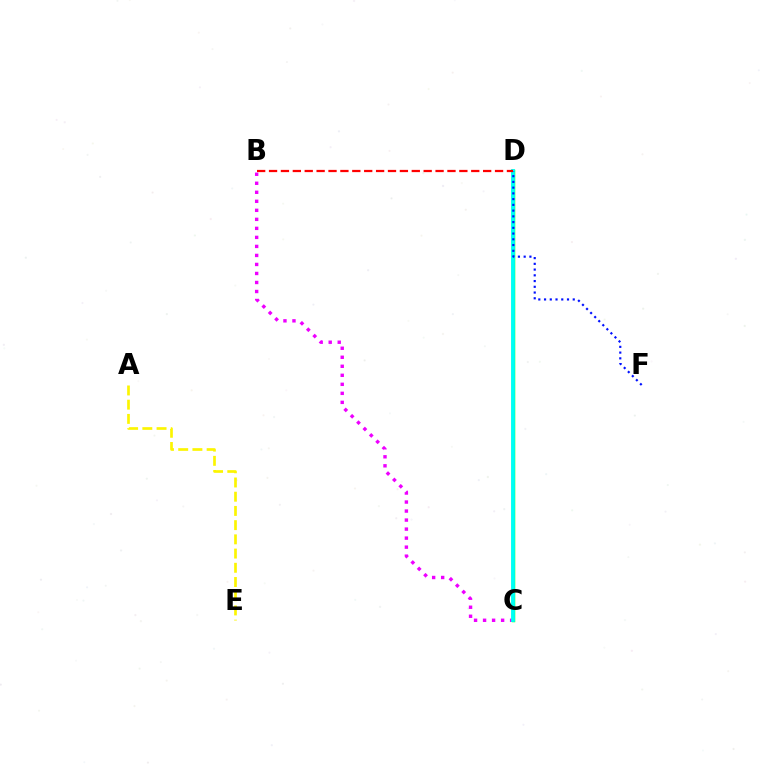{('B', 'C'): [{'color': '#ee00ff', 'line_style': 'dotted', 'thickness': 2.45}], ('A', 'E'): [{'color': '#fcf500', 'line_style': 'dashed', 'thickness': 1.93}], ('C', 'D'): [{'color': '#08ff00', 'line_style': 'solid', 'thickness': 2.49}, {'color': '#00fff6', 'line_style': 'solid', 'thickness': 2.77}], ('D', 'F'): [{'color': '#0010ff', 'line_style': 'dotted', 'thickness': 1.56}], ('B', 'D'): [{'color': '#ff0000', 'line_style': 'dashed', 'thickness': 1.62}]}